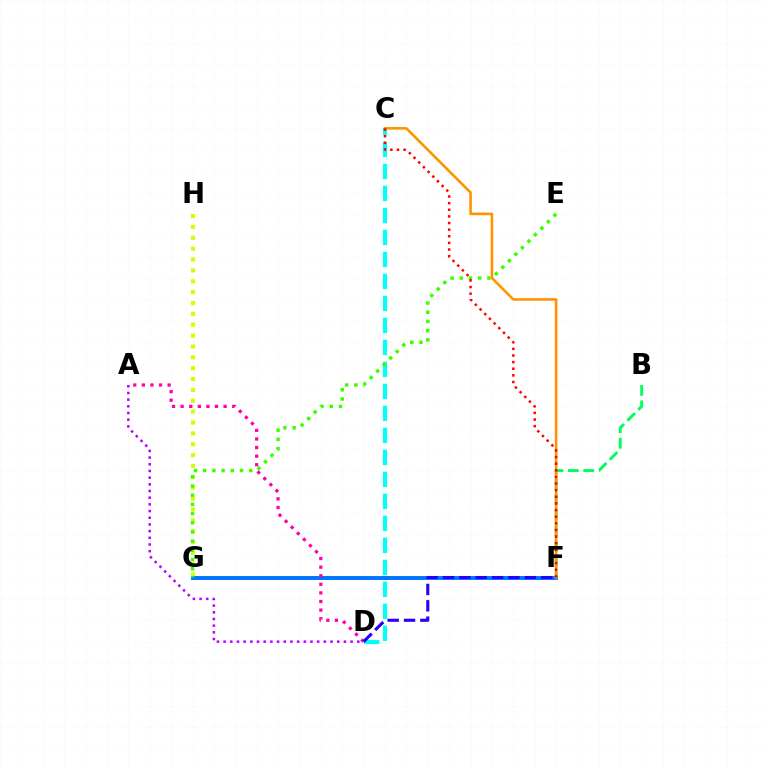{('G', 'H'): [{'color': '#d1ff00', 'line_style': 'dotted', 'thickness': 2.95}], ('F', 'G'): [{'color': '#0074ff', 'line_style': 'solid', 'thickness': 2.83}], ('C', 'D'): [{'color': '#00fff6', 'line_style': 'dashed', 'thickness': 2.99}], ('E', 'G'): [{'color': '#3dff00', 'line_style': 'dotted', 'thickness': 2.5}], ('B', 'F'): [{'color': '#00ff5c', 'line_style': 'dashed', 'thickness': 2.1}], ('A', 'D'): [{'color': '#b900ff', 'line_style': 'dotted', 'thickness': 1.82}, {'color': '#ff00ac', 'line_style': 'dotted', 'thickness': 2.34}], ('C', 'F'): [{'color': '#ff9400', 'line_style': 'solid', 'thickness': 1.88}, {'color': '#ff0000', 'line_style': 'dotted', 'thickness': 1.8}], ('D', 'F'): [{'color': '#2500ff', 'line_style': 'dashed', 'thickness': 2.22}]}